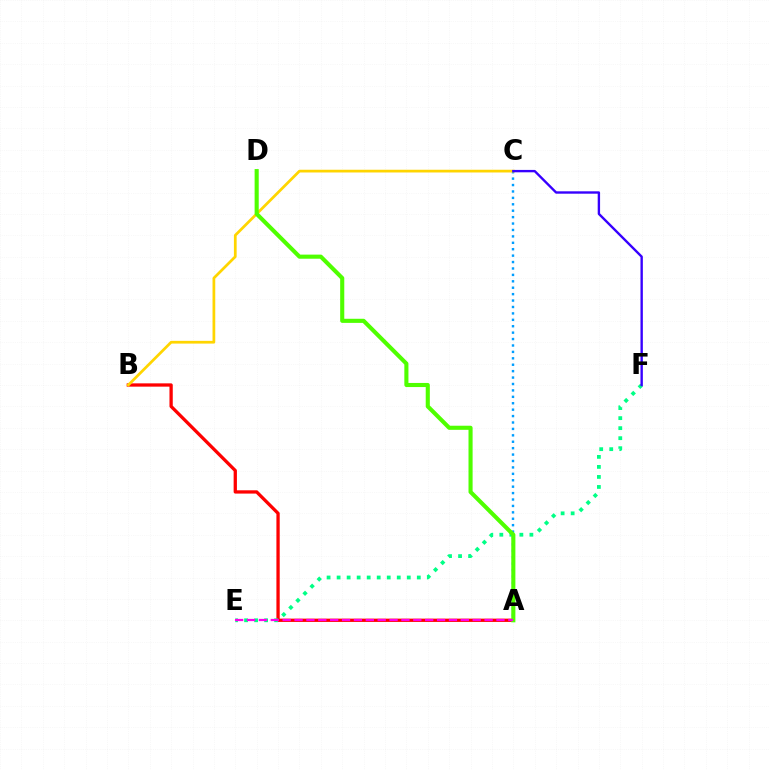{('A', 'C'): [{'color': '#009eff', 'line_style': 'dotted', 'thickness': 1.74}], ('A', 'B'): [{'color': '#ff0000', 'line_style': 'solid', 'thickness': 2.37}], ('B', 'C'): [{'color': '#ffd500', 'line_style': 'solid', 'thickness': 1.97}], ('E', 'F'): [{'color': '#00ff86', 'line_style': 'dotted', 'thickness': 2.72}], ('A', 'D'): [{'color': '#4fff00', 'line_style': 'solid', 'thickness': 2.95}], ('C', 'F'): [{'color': '#3700ff', 'line_style': 'solid', 'thickness': 1.71}], ('A', 'E'): [{'color': '#ff00ed', 'line_style': 'dashed', 'thickness': 1.61}]}